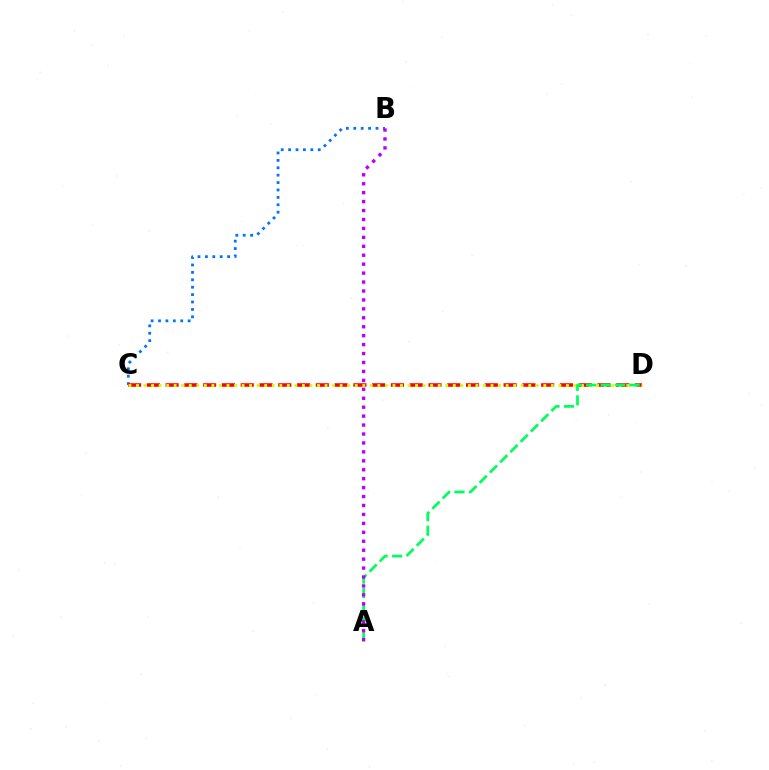{('B', 'C'): [{'color': '#0074ff', 'line_style': 'dotted', 'thickness': 2.01}], ('C', 'D'): [{'color': '#ff0000', 'line_style': 'dashed', 'thickness': 2.55}, {'color': '#d1ff00', 'line_style': 'dotted', 'thickness': 2.05}], ('A', 'D'): [{'color': '#00ff5c', 'line_style': 'dashed', 'thickness': 1.97}], ('A', 'B'): [{'color': '#b900ff', 'line_style': 'dotted', 'thickness': 2.43}]}